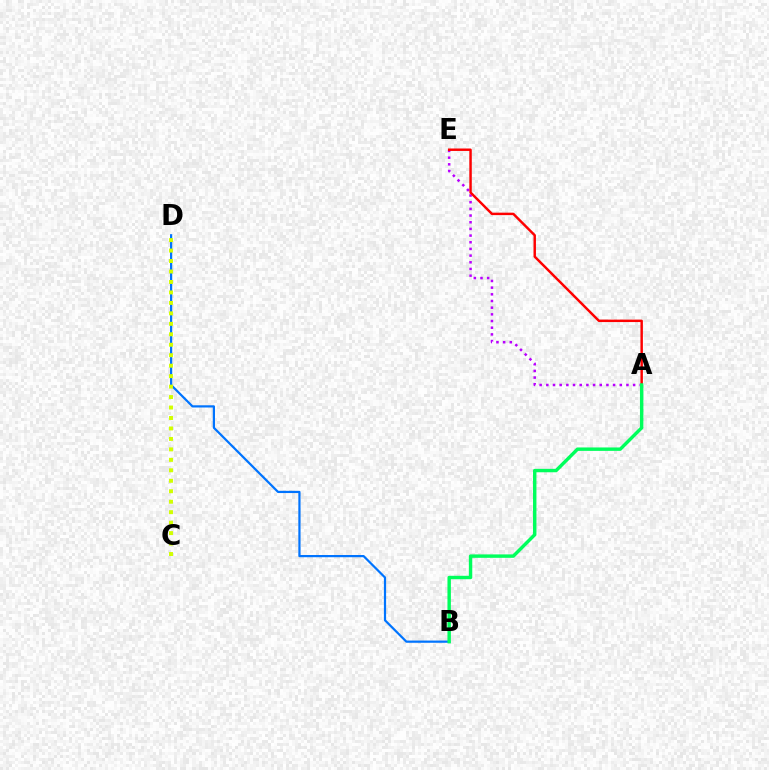{('B', 'D'): [{'color': '#0074ff', 'line_style': 'solid', 'thickness': 1.59}], ('A', 'E'): [{'color': '#b900ff', 'line_style': 'dotted', 'thickness': 1.81}, {'color': '#ff0000', 'line_style': 'solid', 'thickness': 1.77}], ('C', 'D'): [{'color': '#d1ff00', 'line_style': 'dotted', 'thickness': 2.84}], ('A', 'B'): [{'color': '#00ff5c', 'line_style': 'solid', 'thickness': 2.46}]}